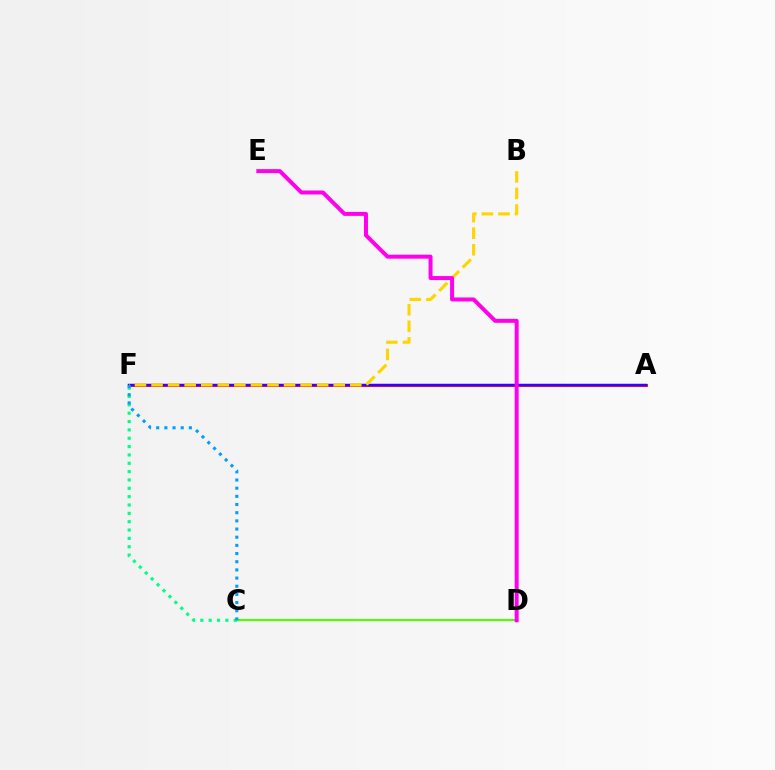{('A', 'F'): [{'color': '#ff0000', 'line_style': 'solid', 'thickness': 2.03}, {'color': '#3700ff', 'line_style': 'solid', 'thickness': 1.78}], ('C', 'D'): [{'color': '#4fff00', 'line_style': 'solid', 'thickness': 1.53}], ('C', 'F'): [{'color': '#00ff86', 'line_style': 'dotted', 'thickness': 2.27}, {'color': '#009eff', 'line_style': 'dotted', 'thickness': 2.22}], ('B', 'F'): [{'color': '#ffd500', 'line_style': 'dashed', 'thickness': 2.25}], ('D', 'E'): [{'color': '#ff00ed', 'line_style': 'solid', 'thickness': 2.86}]}